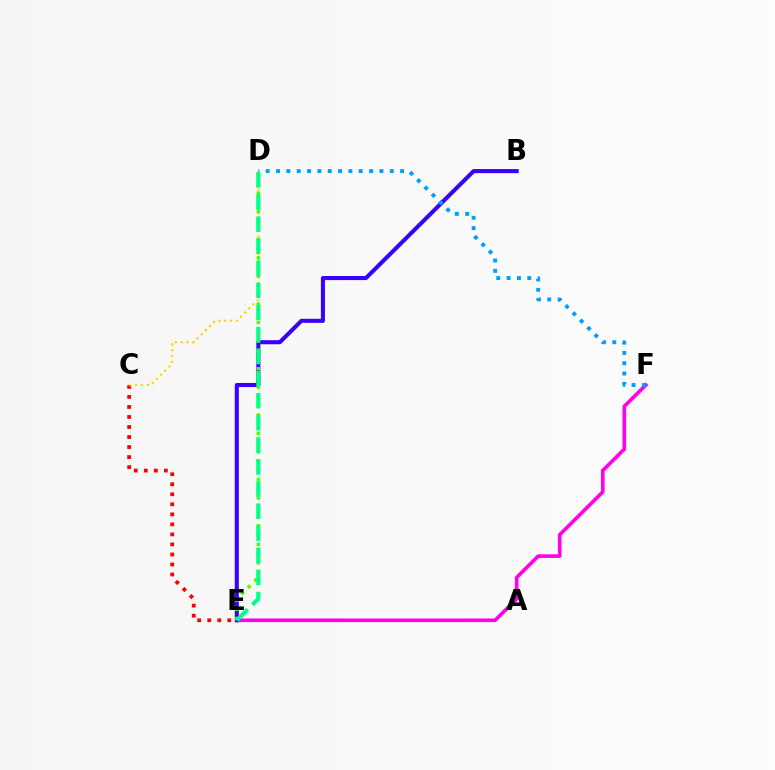{('E', 'F'): [{'color': '#ff00ed', 'line_style': 'solid', 'thickness': 2.62}], ('C', 'E'): [{'color': '#ff0000', 'line_style': 'dotted', 'thickness': 2.72}], ('C', 'D'): [{'color': '#ffd500', 'line_style': 'dotted', 'thickness': 1.58}], ('B', 'E'): [{'color': '#3700ff', 'line_style': 'solid', 'thickness': 2.93}], ('D', 'E'): [{'color': '#4fff00', 'line_style': 'dotted', 'thickness': 2.51}, {'color': '#00ff86', 'line_style': 'dashed', 'thickness': 3.0}], ('D', 'F'): [{'color': '#009eff', 'line_style': 'dotted', 'thickness': 2.81}]}